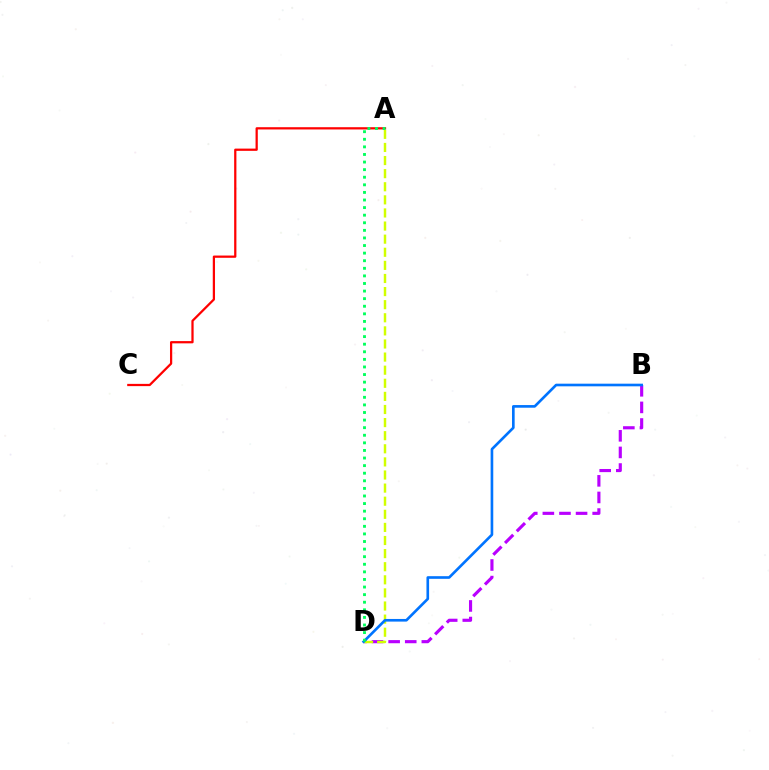{('A', 'C'): [{'color': '#ff0000', 'line_style': 'solid', 'thickness': 1.62}], ('B', 'D'): [{'color': '#b900ff', 'line_style': 'dashed', 'thickness': 2.26}, {'color': '#0074ff', 'line_style': 'solid', 'thickness': 1.9}], ('A', 'D'): [{'color': '#d1ff00', 'line_style': 'dashed', 'thickness': 1.78}, {'color': '#00ff5c', 'line_style': 'dotted', 'thickness': 2.06}]}